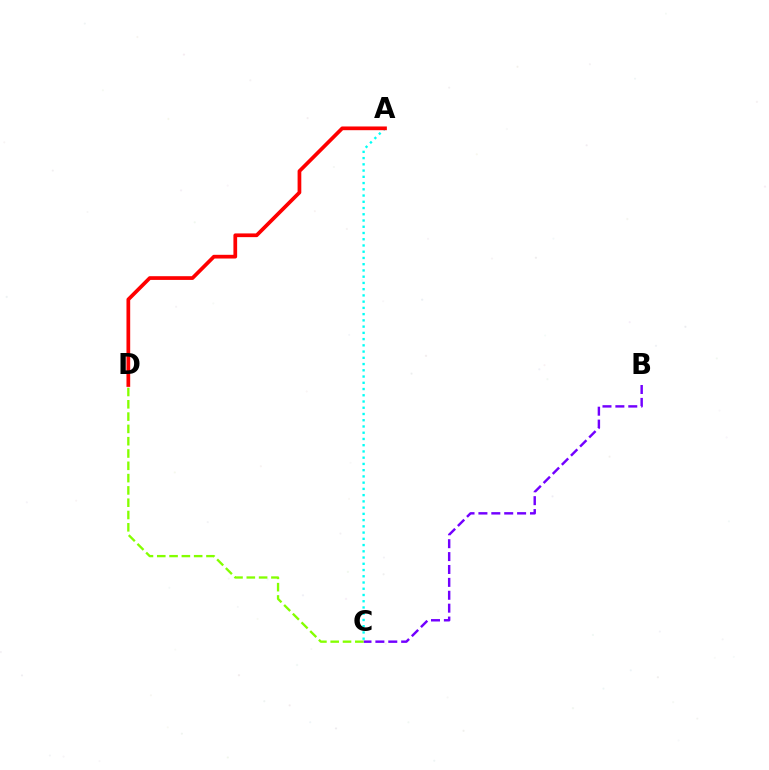{('B', 'C'): [{'color': '#7200ff', 'line_style': 'dashed', 'thickness': 1.75}], ('A', 'C'): [{'color': '#00fff6', 'line_style': 'dotted', 'thickness': 1.7}], ('A', 'D'): [{'color': '#ff0000', 'line_style': 'solid', 'thickness': 2.68}], ('C', 'D'): [{'color': '#84ff00', 'line_style': 'dashed', 'thickness': 1.67}]}